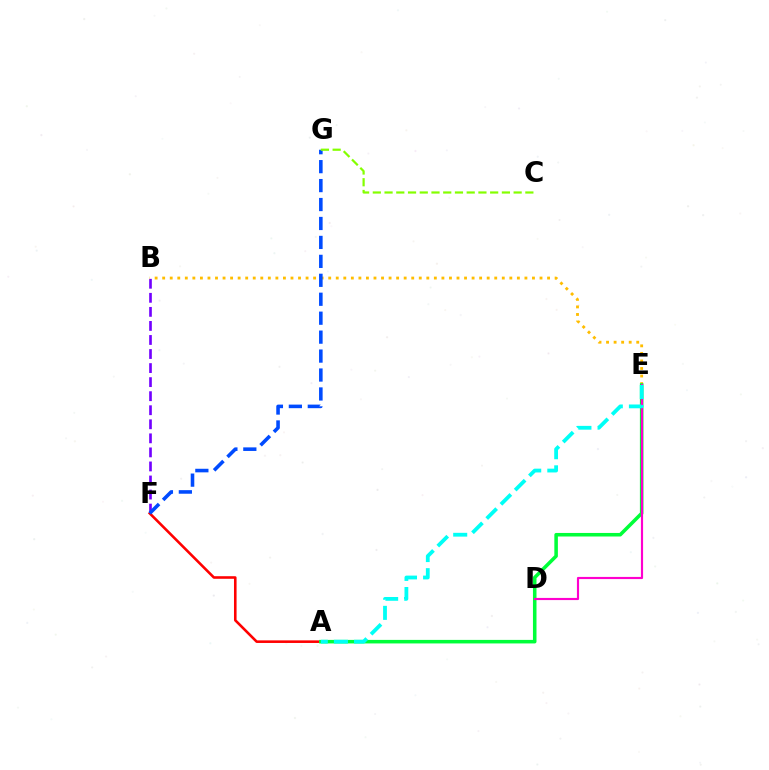{('B', 'F'): [{'color': '#7200ff', 'line_style': 'dashed', 'thickness': 1.91}], ('B', 'E'): [{'color': '#ffbd00', 'line_style': 'dotted', 'thickness': 2.05}], ('A', 'F'): [{'color': '#ff0000', 'line_style': 'solid', 'thickness': 1.86}], ('A', 'E'): [{'color': '#00ff39', 'line_style': 'solid', 'thickness': 2.55}, {'color': '#00fff6', 'line_style': 'dashed', 'thickness': 2.73}], ('D', 'E'): [{'color': '#ff00cf', 'line_style': 'solid', 'thickness': 1.55}], ('F', 'G'): [{'color': '#004bff', 'line_style': 'dashed', 'thickness': 2.57}], ('C', 'G'): [{'color': '#84ff00', 'line_style': 'dashed', 'thickness': 1.59}]}